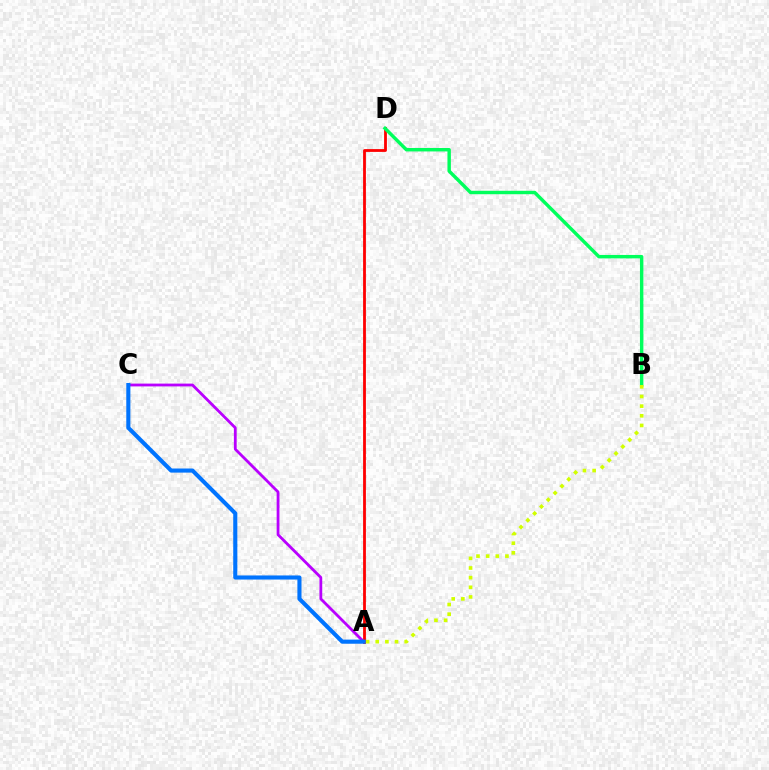{('A', 'D'): [{'color': '#ff0000', 'line_style': 'solid', 'thickness': 2.02}], ('B', 'D'): [{'color': '#00ff5c', 'line_style': 'solid', 'thickness': 2.47}], ('A', 'B'): [{'color': '#d1ff00', 'line_style': 'dotted', 'thickness': 2.62}], ('A', 'C'): [{'color': '#b900ff', 'line_style': 'solid', 'thickness': 2.02}, {'color': '#0074ff', 'line_style': 'solid', 'thickness': 2.95}]}